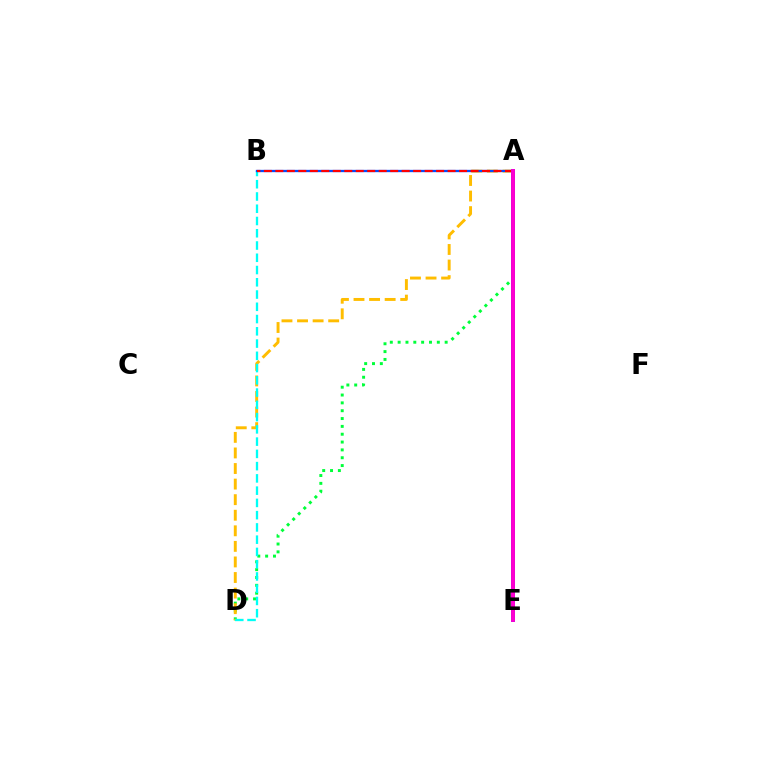{('A', 'D'): [{'color': '#00ff39', 'line_style': 'dotted', 'thickness': 2.13}, {'color': '#ffbd00', 'line_style': 'dashed', 'thickness': 2.12}], ('B', 'D'): [{'color': '#00fff6', 'line_style': 'dashed', 'thickness': 1.67}], ('A', 'E'): [{'color': '#84ff00', 'line_style': 'solid', 'thickness': 1.95}, {'color': '#7200ff', 'line_style': 'solid', 'thickness': 2.74}, {'color': '#ff00cf', 'line_style': 'solid', 'thickness': 2.71}], ('A', 'B'): [{'color': '#004bff', 'line_style': 'solid', 'thickness': 1.67}, {'color': '#ff0000', 'line_style': 'dashed', 'thickness': 1.56}]}